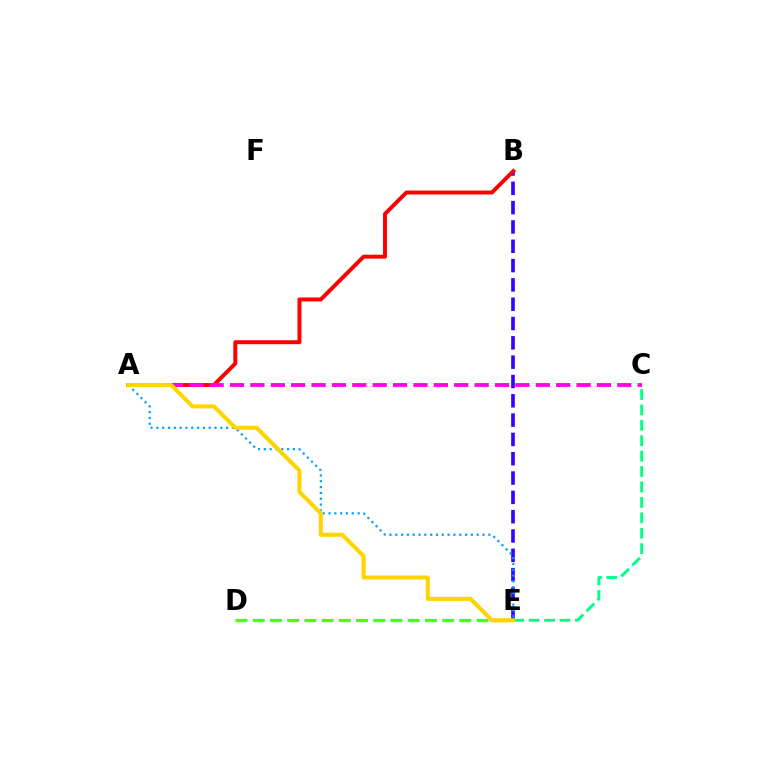{('D', 'E'): [{'color': '#4fff00', 'line_style': 'dashed', 'thickness': 2.34}], ('C', 'E'): [{'color': '#00ff86', 'line_style': 'dashed', 'thickness': 2.09}], ('B', 'E'): [{'color': '#3700ff', 'line_style': 'dashed', 'thickness': 2.62}], ('A', 'E'): [{'color': '#009eff', 'line_style': 'dotted', 'thickness': 1.58}, {'color': '#ffd500', 'line_style': 'solid', 'thickness': 2.93}], ('A', 'B'): [{'color': '#ff0000', 'line_style': 'solid', 'thickness': 2.84}], ('A', 'C'): [{'color': '#ff00ed', 'line_style': 'dashed', 'thickness': 2.77}]}